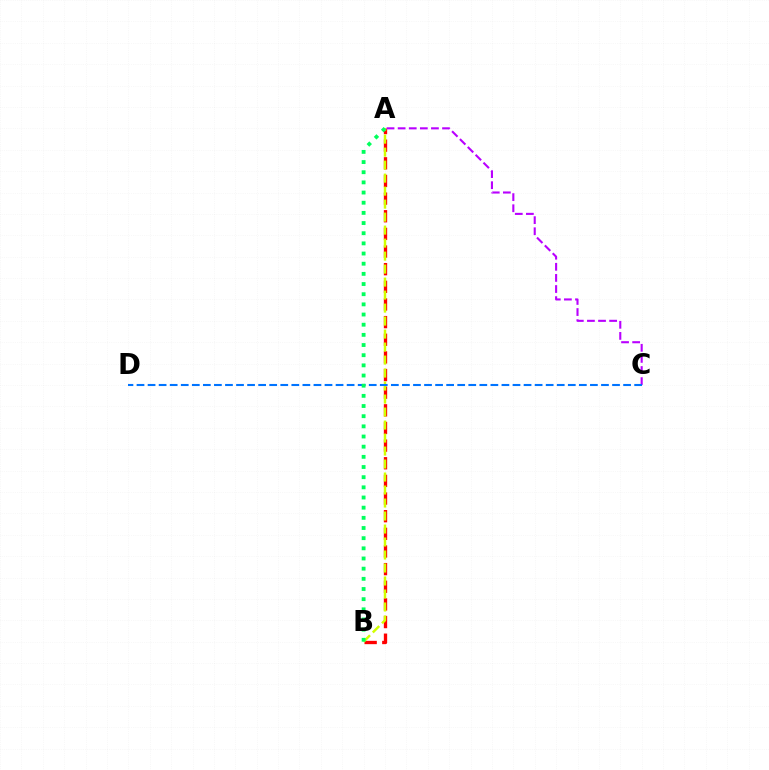{('A', 'B'): [{'color': '#ff0000', 'line_style': 'dashed', 'thickness': 2.4}, {'color': '#d1ff00', 'line_style': 'dashed', 'thickness': 1.77}, {'color': '#00ff5c', 'line_style': 'dotted', 'thickness': 2.76}], ('A', 'C'): [{'color': '#b900ff', 'line_style': 'dashed', 'thickness': 1.51}], ('C', 'D'): [{'color': '#0074ff', 'line_style': 'dashed', 'thickness': 1.5}]}